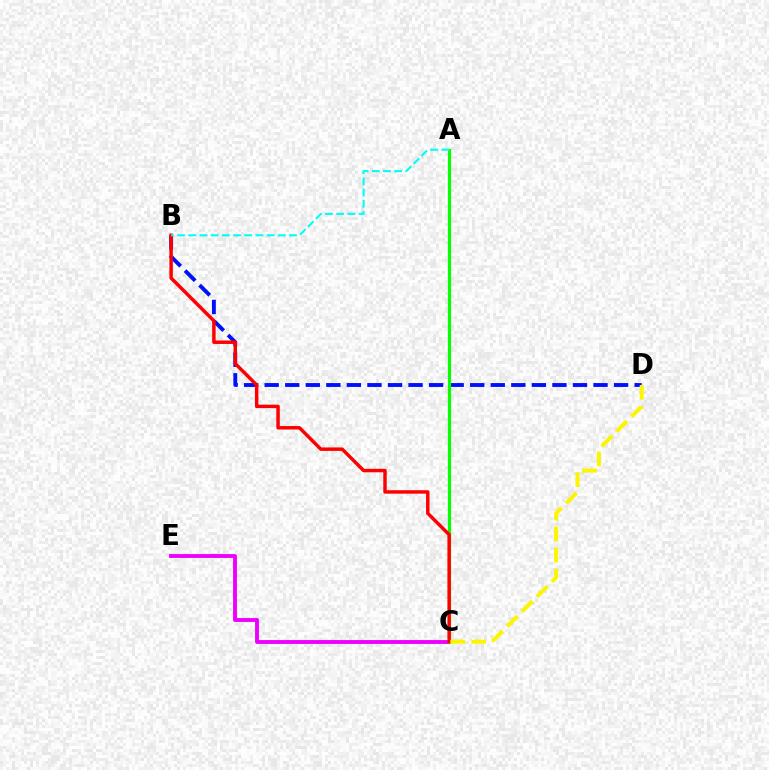{('C', 'E'): [{'color': '#ee00ff', 'line_style': 'solid', 'thickness': 2.78}], ('B', 'D'): [{'color': '#0010ff', 'line_style': 'dashed', 'thickness': 2.79}], ('A', 'C'): [{'color': '#08ff00', 'line_style': 'solid', 'thickness': 2.31}], ('B', 'C'): [{'color': '#ff0000', 'line_style': 'solid', 'thickness': 2.49}], ('A', 'B'): [{'color': '#00fff6', 'line_style': 'dashed', 'thickness': 1.52}], ('C', 'D'): [{'color': '#fcf500', 'line_style': 'dashed', 'thickness': 2.86}]}